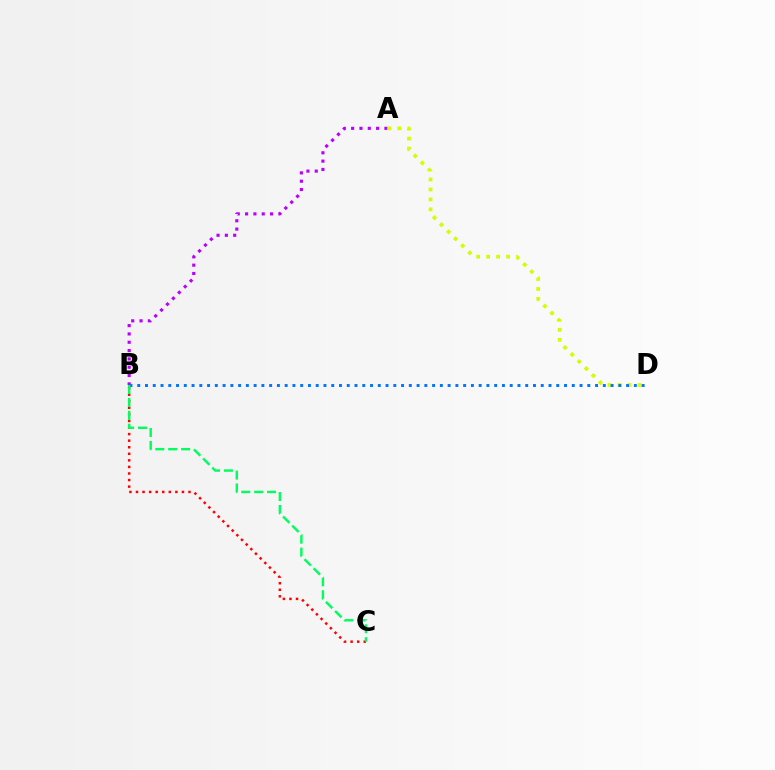{('B', 'C'): [{'color': '#ff0000', 'line_style': 'dotted', 'thickness': 1.78}, {'color': '#00ff5c', 'line_style': 'dashed', 'thickness': 1.75}], ('A', 'B'): [{'color': '#b900ff', 'line_style': 'dotted', 'thickness': 2.26}], ('A', 'D'): [{'color': '#d1ff00', 'line_style': 'dotted', 'thickness': 2.71}], ('B', 'D'): [{'color': '#0074ff', 'line_style': 'dotted', 'thickness': 2.11}]}